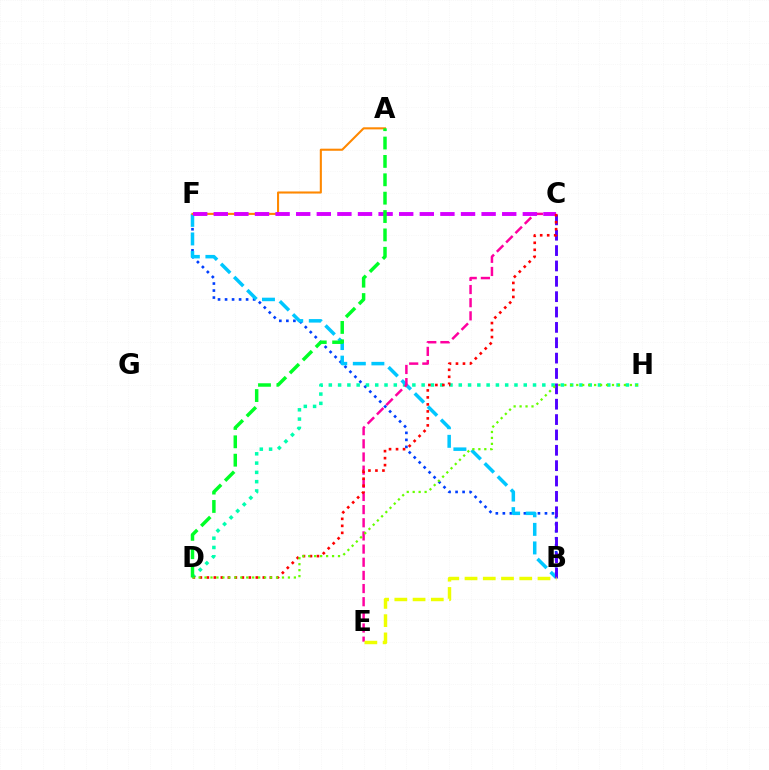{('B', 'F'): [{'color': '#003fff', 'line_style': 'dotted', 'thickness': 1.91}, {'color': '#00c7ff', 'line_style': 'dashed', 'thickness': 2.52}], ('D', 'H'): [{'color': '#00ffaf', 'line_style': 'dotted', 'thickness': 2.52}, {'color': '#66ff00', 'line_style': 'dotted', 'thickness': 1.62}], ('A', 'F'): [{'color': '#ff8800', 'line_style': 'solid', 'thickness': 1.5}], ('B', 'C'): [{'color': '#4f00ff', 'line_style': 'dashed', 'thickness': 2.09}], ('C', 'E'): [{'color': '#ff00a0', 'line_style': 'dashed', 'thickness': 1.79}], ('C', 'F'): [{'color': '#d600ff', 'line_style': 'dashed', 'thickness': 2.8}], ('B', 'E'): [{'color': '#eeff00', 'line_style': 'dashed', 'thickness': 2.48}], ('C', 'D'): [{'color': '#ff0000', 'line_style': 'dotted', 'thickness': 1.9}], ('A', 'D'): [{'color': '#00ff27', 'line_style': 'dashed', 'thickness': 2.5}]}